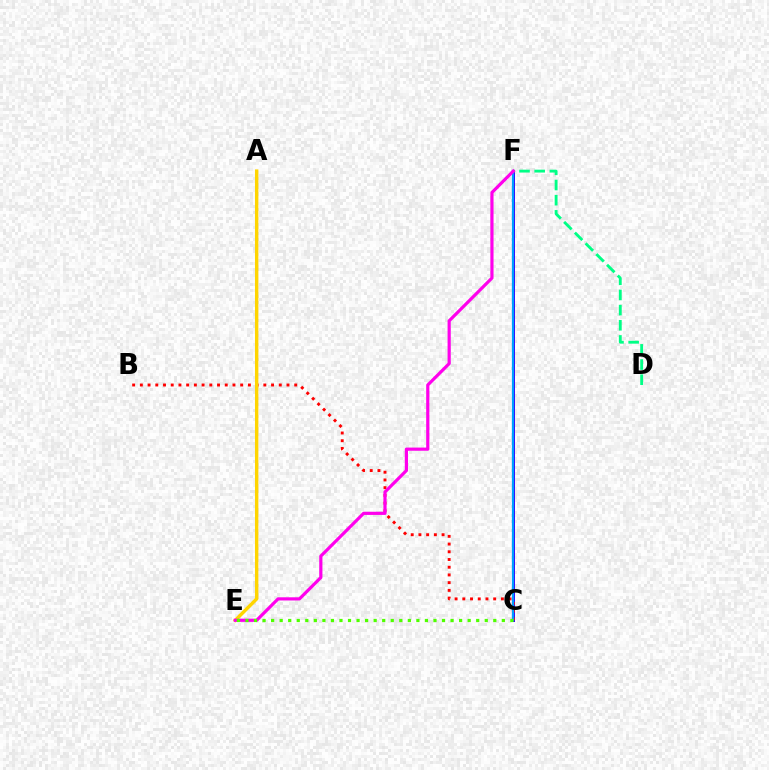{('C', 'F'): [{'color': '#3700ff', 'line_style': 'solid', 'thickness': 2.15}, {'color': '#009eff', 'line_style': 'solid', 'thickness': 1.61}], ('B', 'C'): [{'color': '#ff0000', 'line_style': 'dotted', 'thickness': 2.1}], ('A', 'E'): [{'color': '#ffd500', 'line_style': 'solid', 'thickness': 2.45}], ('D', 'F'): [{'color': '#00ff86', 'line_style': 'dashed', 'thickness': 2.06}], ('E', 'F'): [{'color': '#ff00ed', 'line_style': 'solid', 'thickness': 2.29}], ('C', 'E'): [{'color': '#4fff00', 'line_style': 'dotted', 'thickness': 2.32}]}